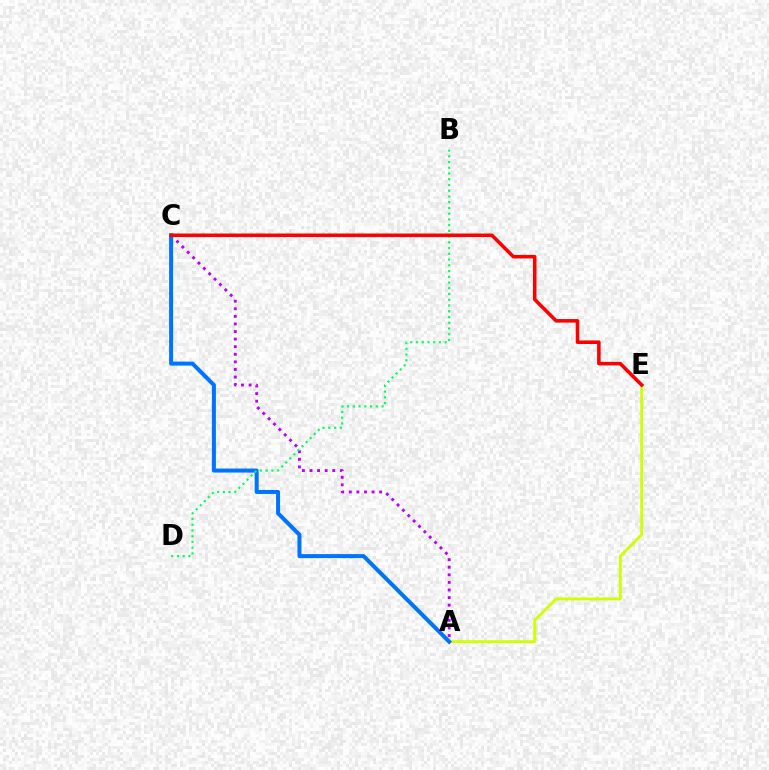{('A', 'C'): [{'color': '#b900ff', 'line_style': 'dotted', 'thickness': 2.06}, {'color': '#0074ff', 'line_style': 'solid', 'thickness': 2.89}], ('A', 'E'): [{'color': '#d1ff00', 'line_style': 'solid', 'thickness': 2.07}], ('B', 'D'): [{'color': '#00ff5c', 'line_style': 'dotted', 'thickness': 1.56}], ('C', 'E'): [{'color': '#ff0000', 'line_style': 'solid', 'thickness': 2.56}]}